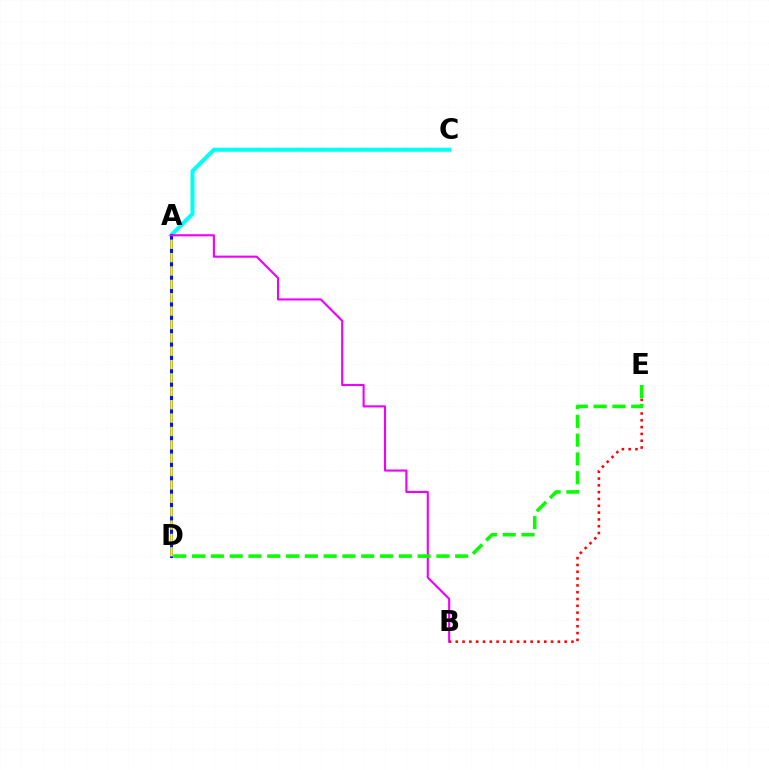{('A', 'C'): [{'color': '#00fff6', 'line_style': 'solid', 'thickness': 2.9}], ('A', 'D'): [{'color': '#0010ff', 'line_style': 'solid', 'thickness': 2.15}, {'color': '#fcf500', 'line_style': 'dashed', 'thickness': 1.82}], ('A', 'B'): [{'color': '#ee00ff', 'line_style': 'solid', 'thickness': 1.52}], ('B', 'E'): [{'color': '#ff0000', 'line_style': 'dotted', 'thickness': 1.85}], ('D', 'E'): [{'color': '#08ff00', 'line_style': 'dashed', 'thickness': 2.55}]}